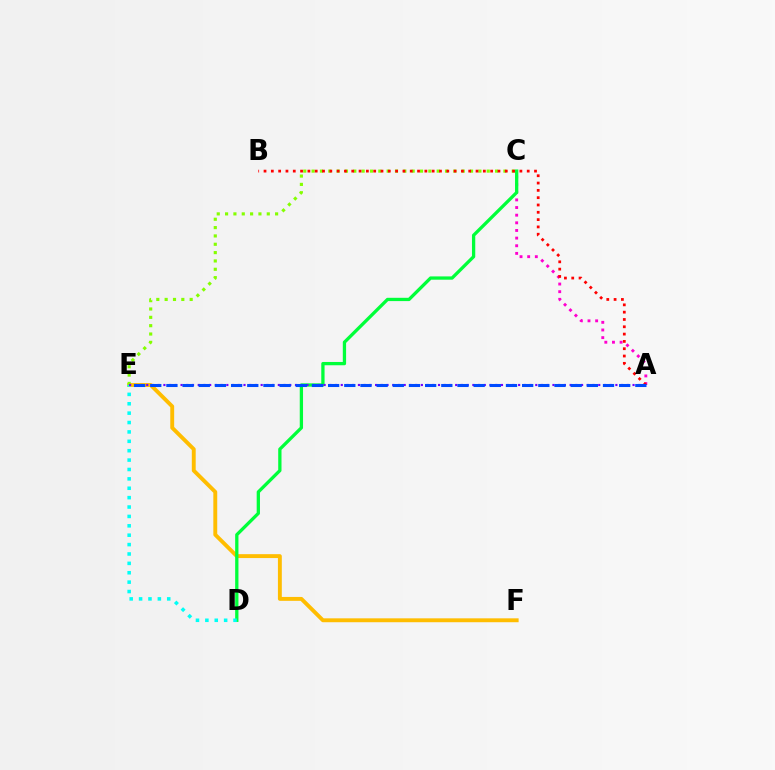{('A', 'C'): [{'color': '#ff00cf', 'line_style': 'dotted', 'thickness': 2.08}], ('E', 'F'): [{'color': '#ffbd00', 'line_style': 'solid', 'thickness': 2.8}], ('C', 'D'): [{'color': '#00ff39', 'line_style': 'solid', 'thickness': 2.37}], ('D', 'E'): [{'color': '#00fff6', 'line_style': 'dotted', 'thickness': 2.55}], ('C', 'E'): [{'color': '#84ff00', 'line_style': 'dotted', 'thickness': 2.27}], ('A', 'E'): [{'color': '#7200ff', 'line_style': 'dotted', 'thickness': 1.55}, {'color': '#004bff', 'line_style': 'dashed', 'thickness': 2.2}], ('A', 'B'): [{'color': '#ff0000', 'line_style': 'dotted', 'thickness': 1.99}]}